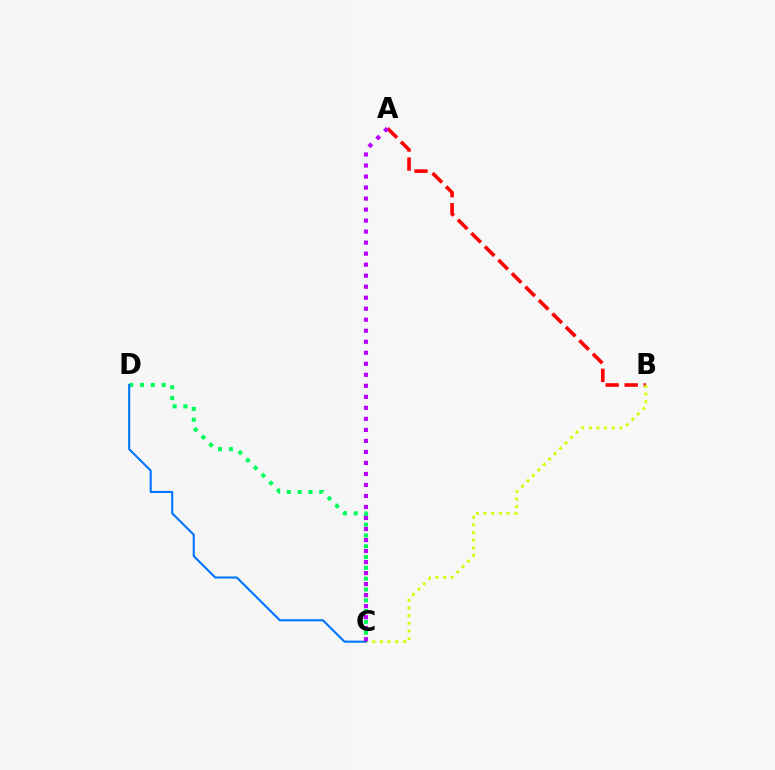{('A', 'B'): [{'color': '#ff0000', 'line_style': 'dashed', 'thickness': 2.59}], ('B', 'C'): [{'color': '#d1ff00', 'line_style': 'dotted', 'thickness': 2.08}], ('C', 'D'): [{'color': '#00ff5c', 'line_style': 'dotted', 'thickness': 2.94}, {'color': '#0074ff', 'line_style': 'solid', 'thickness': 1.5}], ('A', 'C'): [{'color': '#b900ff', 'line_style': 'dotted', 'thickness': 2.99}]}